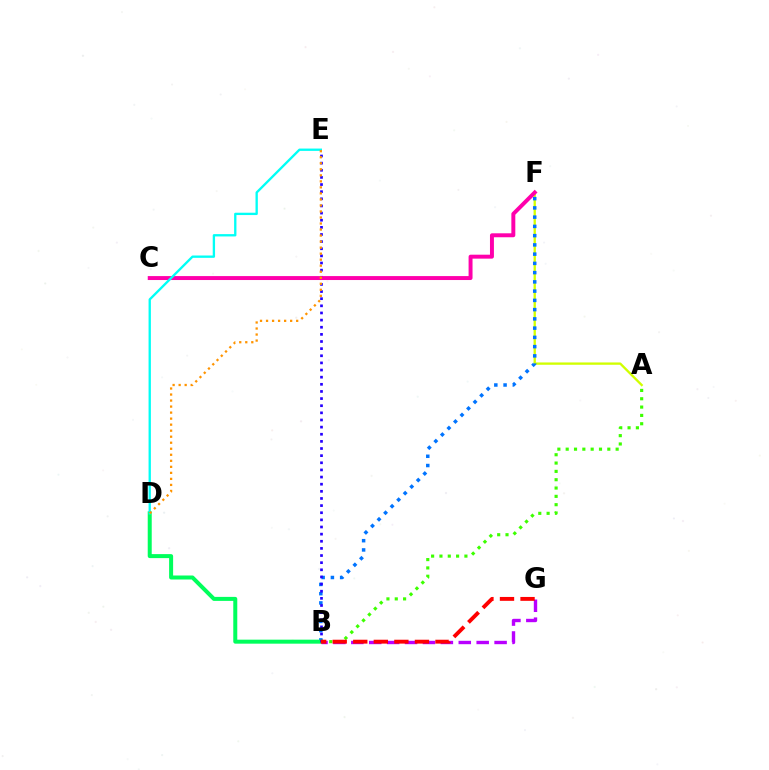{('A', 'F'): [{'color': '#d1ff00', 'line_style': 'solid', 'thickness': 1.67}], ('B', 'F'): [{'color': '#0074ff', 'line_style': 'dotted', 'thickness': 2.51}], ('A', 'B'): [{'color': '#3dff00', 'line_style': 'dotted', 'thickness': 2.26}], ('B', 'D'): [{'color': '#00ff5c', 'line_style': 'solid', 'thickness': 2.88}], ('B', 'E'): [{'color': '#2500ff', 'line_style': 'dotted', 'thickness': 1.94}], ('C', 'F'): [{'color': '#ff00ac', 'line_style': 'solid', 'thickness': 2.84}], ('B', 'G'): [{'color': '#b900ff', 'line_style': 'dashed', 'thickness': 2.43}, {'color': '#ff0000', 'line_style': 'dashed', 'thickness': 2.79}], ('D', 'E'): [{'color': '#00fff6', 'line_style': 'solid', 'thickness': 1.68}, {'color': '#ff9400', 'line_style': 'dotted', 'thickness': 1.64}]}